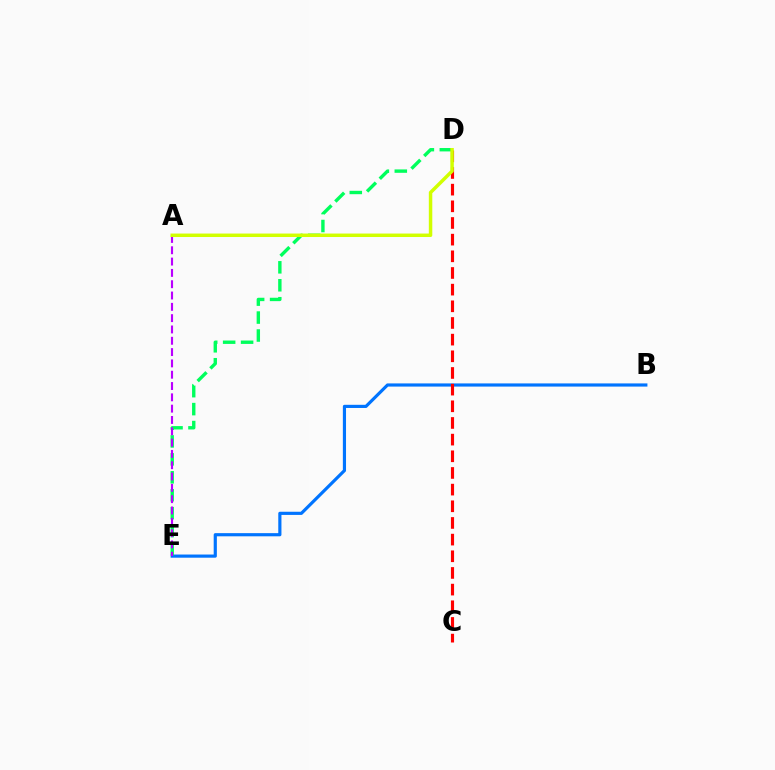{('B', 'E'): [{'color': '#0074ff', 'line_style': 'solid', 'thickness': 2.28}], ('D', 'E'): [{'color': '#00ff5c', 'line_style': 'dashed', 'thickness': 2.44}], ('A', 'E'): [{'color': '#b900ff', 'line_style': 'dashed', 'thickness': 1.54}], ('C', 'D'): [{'color': '#ff0000', 'line_style': 'dashed', 'thickness': 2.26}], ('A', 'D'): [{'color': '#d1ff00', 'line_style': 'solid', 'thickness': 2.5}]}